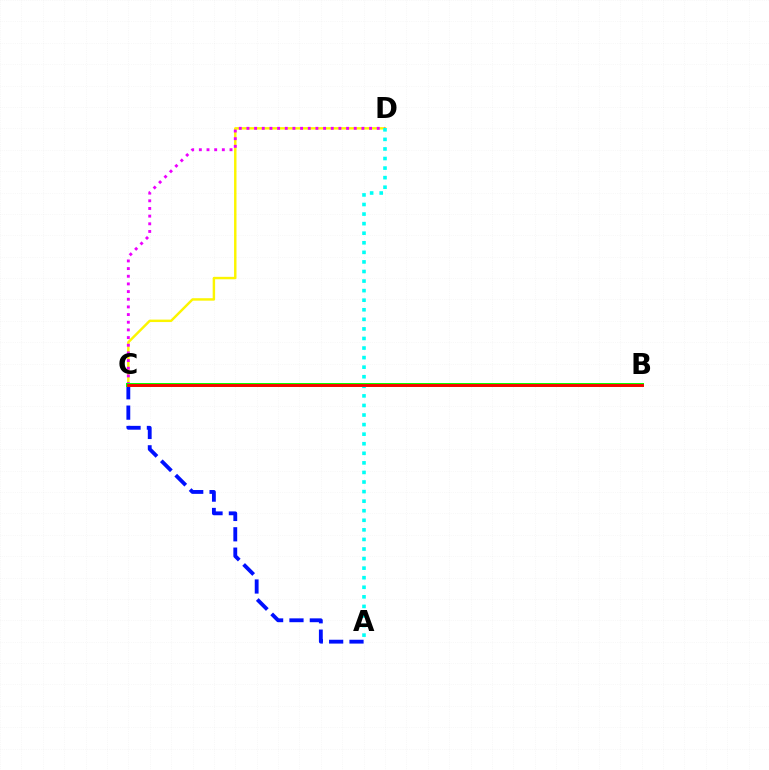{('C', 'D'): [{'color': '#fcf500', 'line_style': 'solid', 'thickness': 1.76}, {'color': '#ee00ff', 'line_style': 'dotted', 'thickness': 2.08}], ('A', 'C'): [{'color': '#0010ff', 'line_style': 'dashed', 'thickness': 2.77}], ('B', 'C'): [{'color': '#08ff00', 'line_style': 'solid', 'thickness': 2.88}, {'color': '#ff0000', 'line_style': 'solid', 'thickness': 2.06}], ('A', 'D'): [{'color': '#00fff6', 'line_style': 'dotted', 'thickness': 2.6}]}